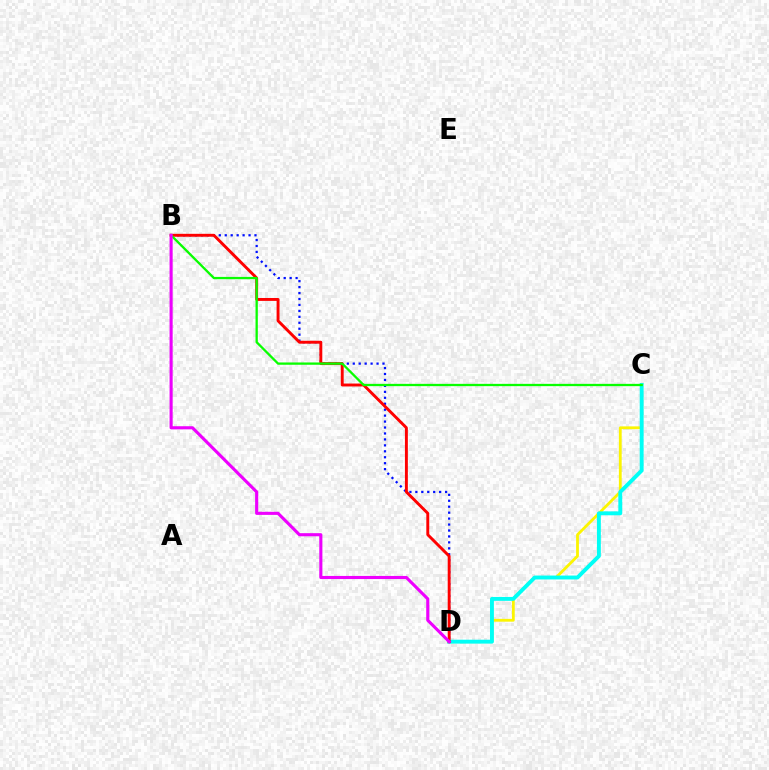{('C', 'D'): [{'color': '#fcf500', 'line_style': 'solid', 'thickness': 2.02}, {'color': '#00fff6', 'line_style': 'solid', 'thickness': 2.8}], ('B', 'D'): [{'color': '#0010ff', 'line_style': 'dotted', 'thickness': 1.62}, {'color': '#ff0000', 'line_style': 'solid', 'thickness': 2.1}, {'color': '#ee00ff', 'line_style': 'solid', 'thickness': 2.24}], ('B', 'C'): [{'color': '#08ff00', 'line_style': 'solid', 'thickness': 1.65}]}